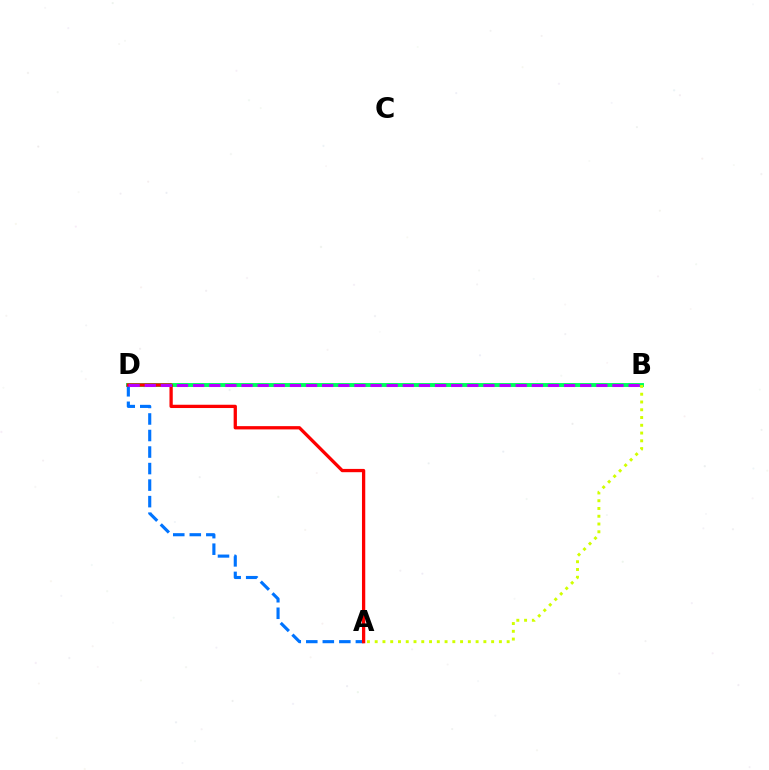{('B', 'D'): [{'color': '#00ff5c', 'line_style': 'solid', 'thickness': 2.82}, {'color': '#b900ff', 'line_style': 'dashed', 'thickness': 2.19}], ('A', 'B'): [{'color': '#d1ff00', 'line_style': 'dotted', 'thickness': 2.11}], ('A', 'D'): [{'color': '#0074ff', 'line_style': 'dashed', 'thickness': 2.25}, {'color': '#ff0000', 'line_style': 'solid', 'thickness': 2.36}]}